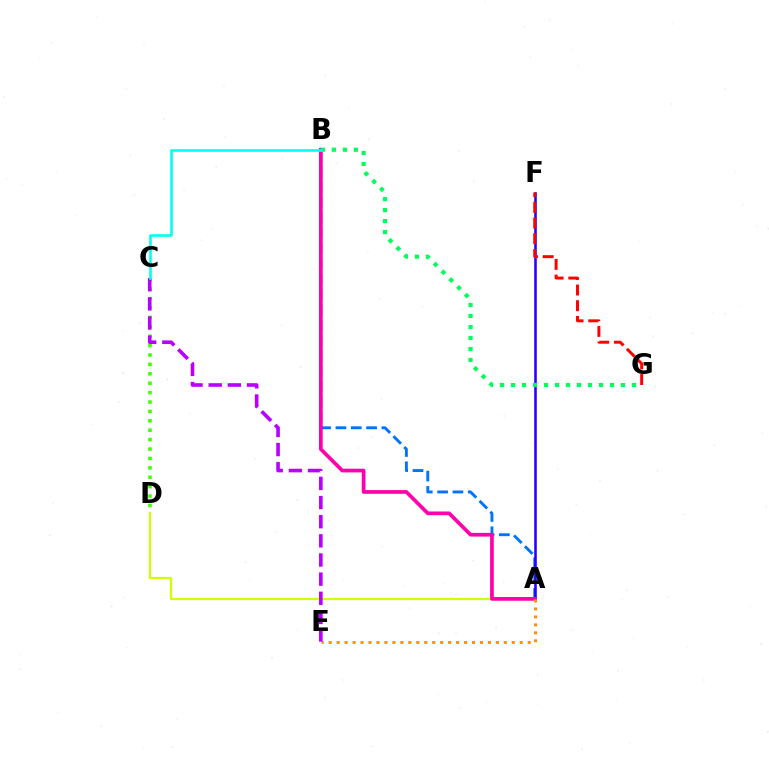{('A', 'B'): [{'color': '#0074ff', 'line_style': 'dashed', 'thickness': 2.08}, {'color': '#ff00ac', 'line_style': 'solid', 'thickness': 2.67}], ('A', 'F'): [{'color': '#2500ff', 'line_style': 'solid', 'thickness': 1.85}], ('A', 'D'): [{'color': '#d1ff00', 'line_style': 'solid', 'thickness': 1.59}], ('F', 'G'): [{'color': '#ff0000', 'line_style': 'dashed', 'thickness': 2.13}], ('A', 'E'): [{'color': '#ff9400', 'line_style': 'dotted', 'thickness': 2.16}], ('B', 'G'): [{'color': '#00ff5c', 'line_style': 'dotted', 'thickness': 2.99}], ('C', 'D'): [{'color': '#3dff00', 'line_style': 'dotted', 'thickness': 2.56}], ('C', 'E'): [{'color': '#b900ff', 'line_style': 'dashed', 'thickness': 2.6}], ('B', 'C'): [{'color': '#00fff6', 'line_style': 'solid', 'thickness': 1.9}]}